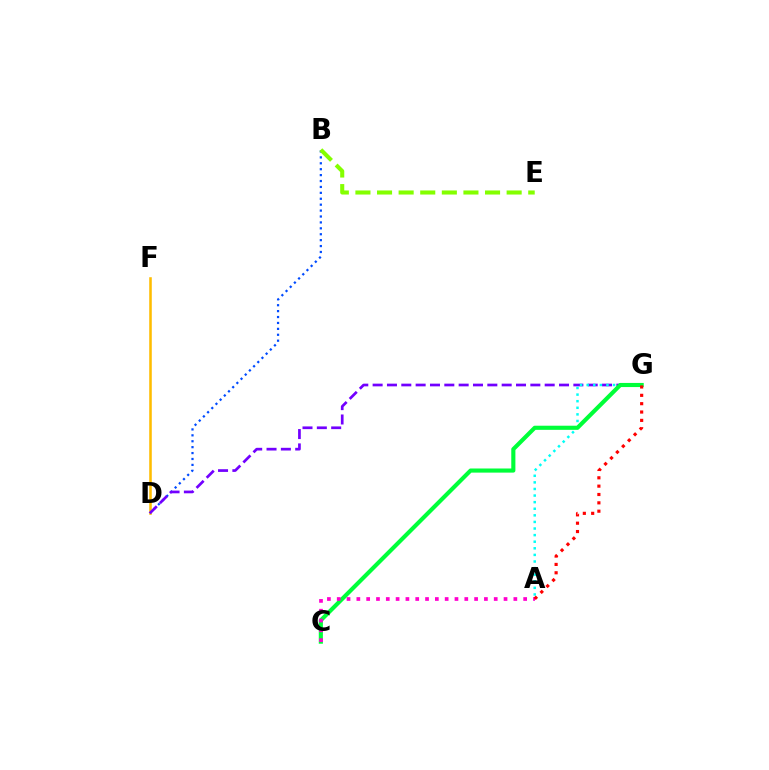{('B', 'D'): [{'color': '#004bff', 'line_style': 'dotted', 'thickness': 1.61}], ('D', 'F'): [{'color': '#ffbd00', 'line_style': 'solid', 'thickness': 1.84}], ('D', 'G'): [{'color': '#7200ff', 'line_style': 'dashed', 'thickness': 1.95}], ('A', 'G'): [{'color': '#00fff6', 'line_style': 'dotted', 'thickness': 1.79}, {'color': '#ff0000', 'line_style': 'dotted', 'thickness': 2.27}], ('C', 'G'): [{'color': '#00ff39', 'line_style': 'solid', 'thickness': 2.97}], ('B', 'E'): [{'color': '#84ff00', 'line_style': 'dashed', 'thickness': 2.93}], ('A', 'C'): [{'color': '#ff00cf', 'line_style': 'dotted', 'thickness': 2.67}]}